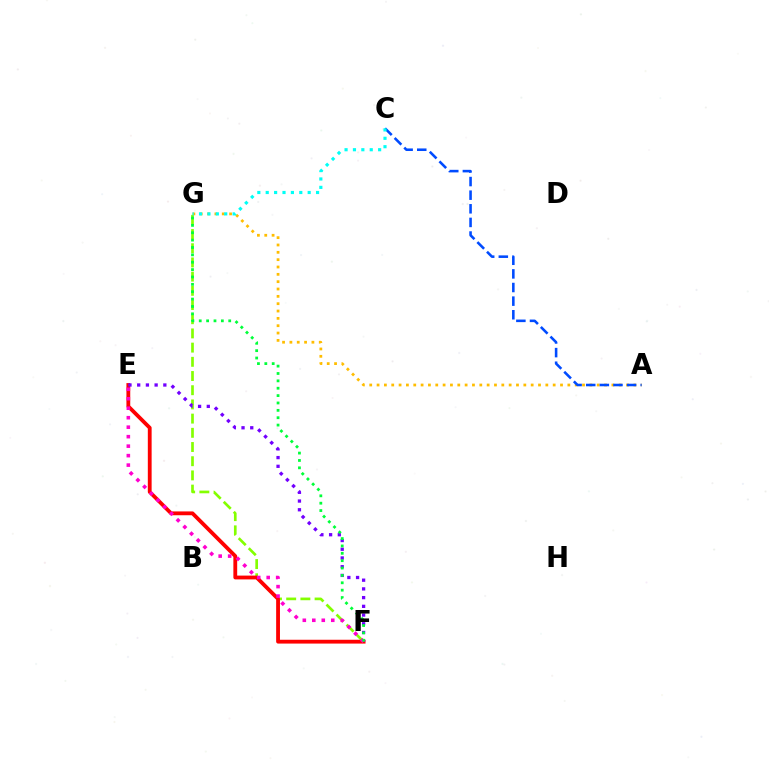{('A', 'G'): [{'color': '#ffbd00', 'line_style': 'dotted', 'thickness': 1.99}], ('A', 'C'): [{'color': '#004bff', 'line_style': 'dashed', 'thickness': 1.85}], ('F', 'G'): [{'color': '#84ff00', 'line_style': 'dashed', 'thickness': 1.93}, {'color': '#00ff39', 'line_style': 'dotted', 'thickness': 2.0}], ('C', 'G'): [{'color': '#00fff6', 'line_style': 'dotted', 'thickness': 2.28}], ('E', 'F'): [{'color': '#ff0000', 'line_style': 'solid', 'thickness': 2.75}, {'color': '#7200ff', 'line_style': 'dotted', 'thickness': 2.37}, {'color': '#ff00cf', 'line_style': 'dotted', 'thickness': 2.58}]}